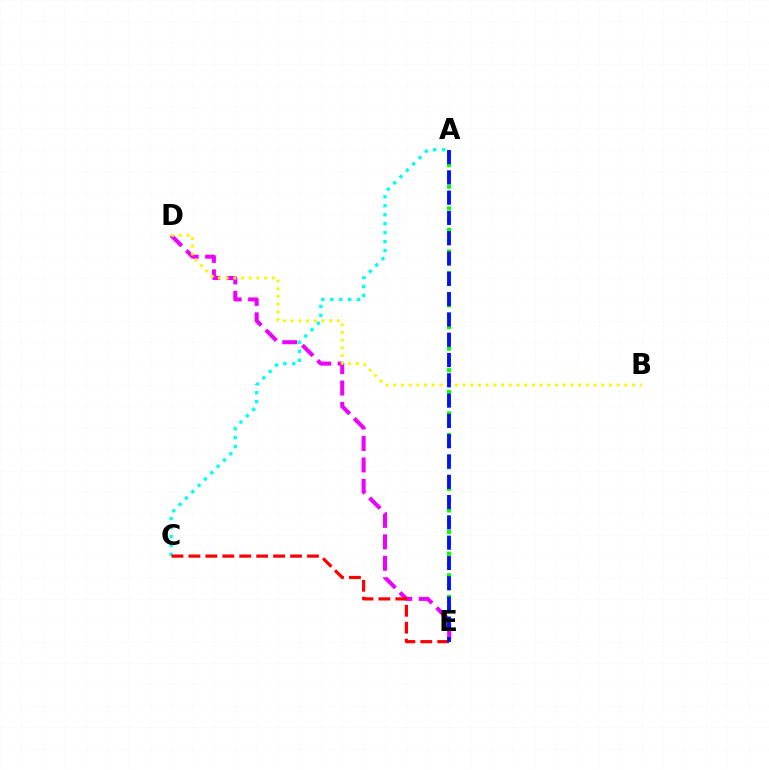{('A', 'E'): [{'color': '#08ff00', 'line_style': 'dotted', 'thickness': 2.93}, {'color': '#0010ff', 'line_style': 'dashed', 'thickness': 2.76}], ('D', 'E'): [{'color': '#ee00ff', 'line_style': 'dashed', 'thickness': 2.91}], ('A', 'C'): [{'color': '#00fff6', 'line_style': 'dotted', 'thickness': 2.43}], ('B', 'D'): [{'color': '#fcf500', 'line_style': 'dotted', 'thickness': 2.09}], ('C', 'E'): [{'color': '#ff0000', 'line_style': 'dashed', 'thickness': 2.3}]}